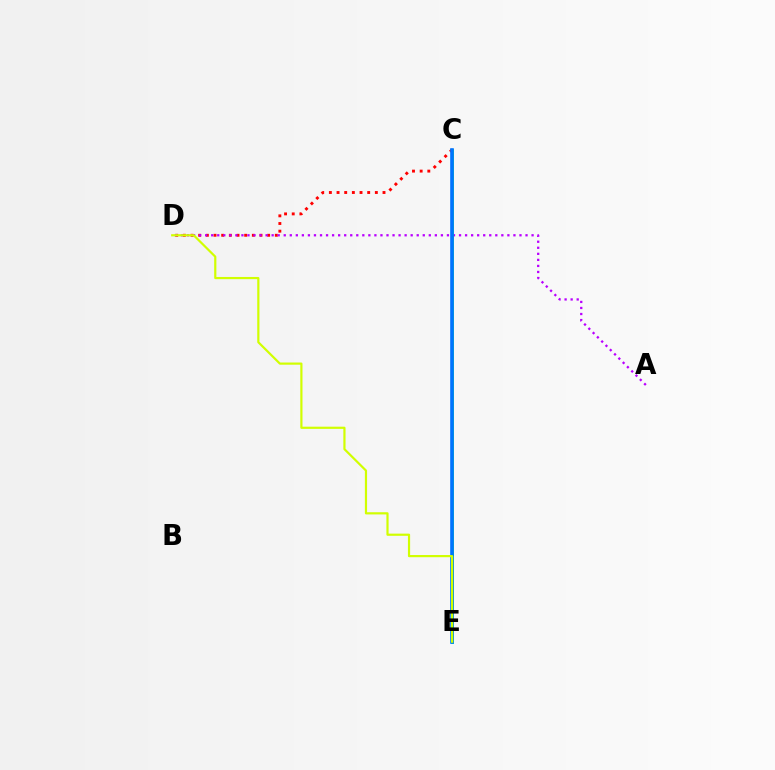{('C', 'D'): [{'color': '#ff0000', 'line_style': 'dotted', 'thickness': 2.08}], ('A', 'D'): [{'color': '#b900ff', 'line_style': 'dotted', 'thickness': 1.64}], ('C', 'E'): [{'color': '#00ff5c', 'line_style': 'solid', 'thickness': 2.03}, {'color': '#0074ff', 'line_style': 'solid', 'thickness': 2.6}], ('D', 'E'): [{'color': '#d1ff00', 'line_style': 'solid', 'thickness': 1.58}]}